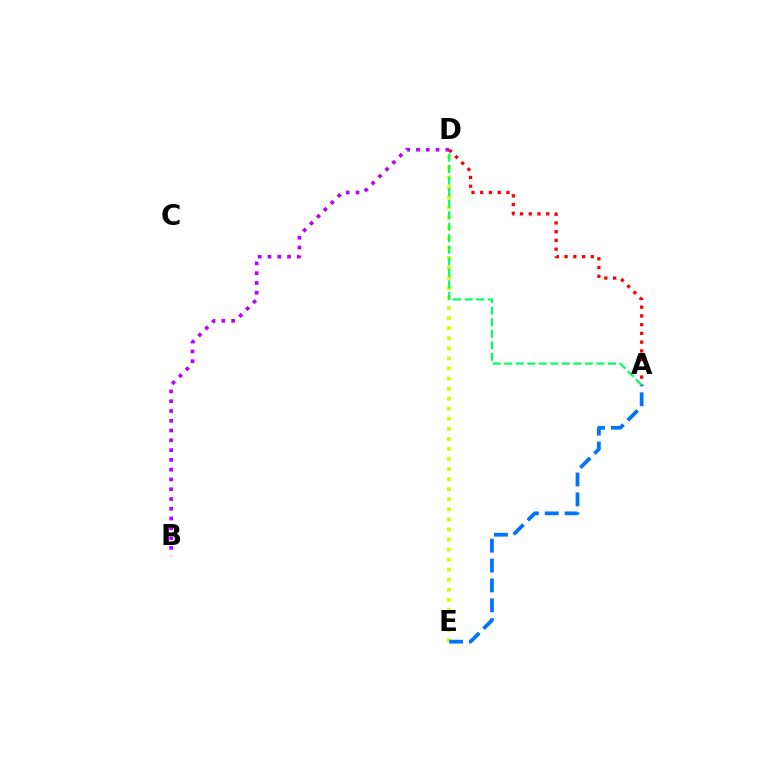{('B', 'D'): [{'color': '#b900ff', 'line_style': 'dotted', 'thickness': 2.66}], ('D', 'E'): [{'color': '#d1ff00', 'line_style': 'dotted', 'thickness': 2.73}], ('A', 'E'): [{'color': '#0074ff', 'line_style': 'dashed', 'thickness': 2.7}], ('A', 'D'): [{'color': '#ff0000', 'line_style': 'dotted', 'thickness': 2.37}, {'color': '#00ff5c', 'line_style': 'dashed', 'thickness': 1.57}]}